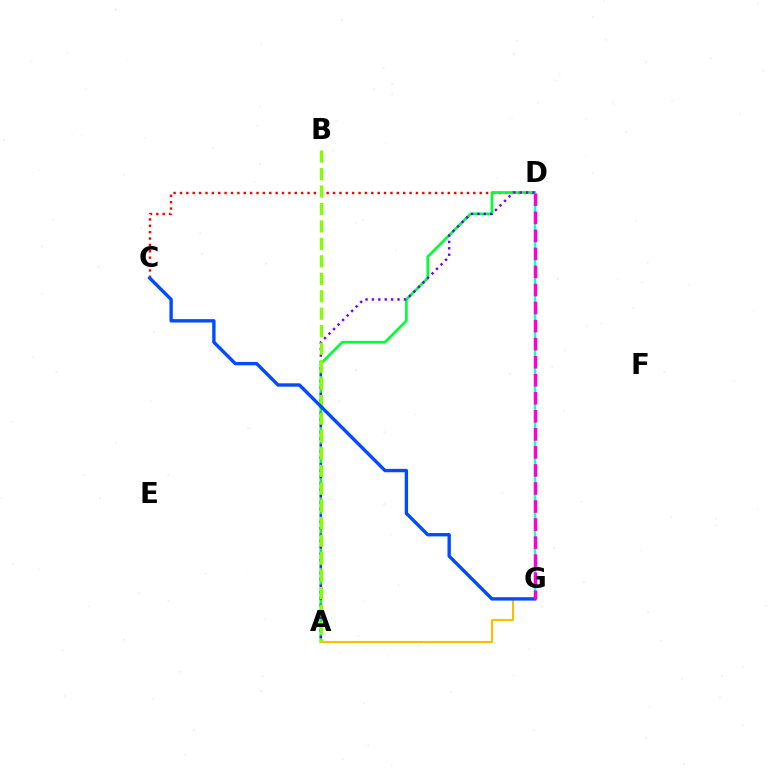{('C', 'D'): [{'color': '#ff0000', 'line_style': 'dotted', 'thickness': 1.73}], ('A', 'D'): [{'color': '#00ff39', 'line_style': 'solid', 'thickness': 1.94}, {'color': '#7200ff', 'line_style': 'dotted', 'thickness': 1.74}], ('A', 'G'): [{'color': '#ffbd00', 'line_style': 'solid', 'thickness': 1.55}], ('D', 'G'): [{'color': '#00fff6', 'line_style': 'solid', 'thickness': 1.68}, {'color': '#ff00cf', 'line_style': 'dashed', 'thickness': 2.45}], ('A', 'B'): [{'color': '#84ff00', 'line_style': 'dashed', 'thickness': 2.37}], ('C', 'G'): [{'color': '#004bff', 'line_style': 'solid', 'thickness': 2.42}]}